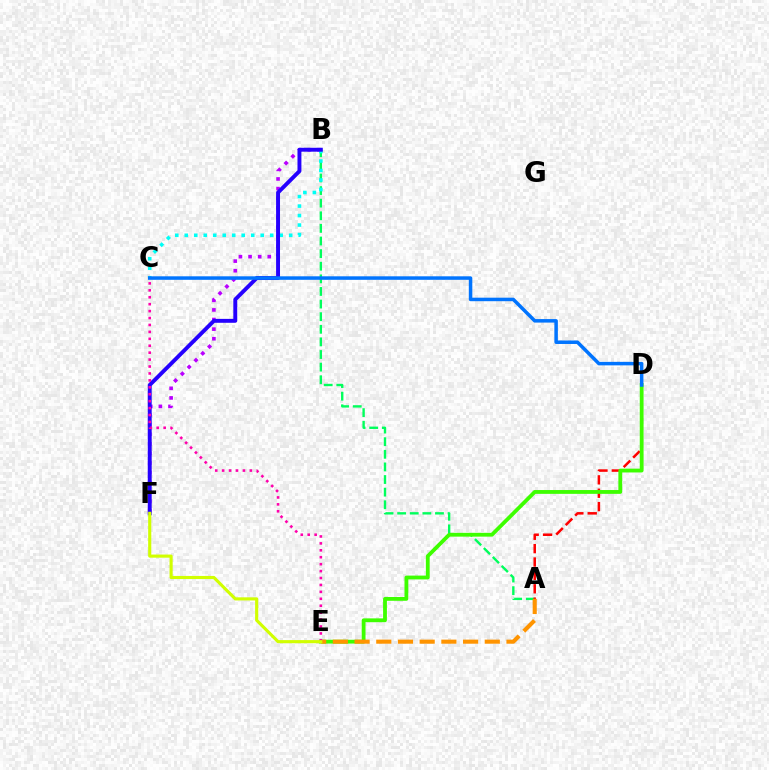{('B', 'F'): [{'color': '#b900ff', 'line_style': 'dotted', 'thickness': 2.61}, {'color': '#2500ff', 'line_style': 'solid', 'thickness': 2.82}], ('A', 'B'): [{'color': '#00ff5c', 'line_style': 'dashed', 'thickness': 1.71}], ('A', 'D'): [{'color': '#ff0000', 'line_style': 'dashed', 'thickness': 1.82}], ('B', 'C'): [{'color': '#00fff6', 'line_style': 'dotted', 'thickness': 2.58}], ('D', 'E'): [{'color': '#3dff00', 'line_style': 'solid', 'thickness': 2.74}], ('A', 'E'): [{'color': '#ff9400', 'line_style': 'dashed', 'thickness': 2.95}], ('C', 'E'): [{'color': '#ff00ac', 'line_style': 'dotted', 'thickness': 1.88}], ('E', 'F'): [{'color': '#d1ff00', 'line_style': 'solid', 'thickness': 2.25}], ('C', 'D'): [{'color': '#0074ff', 'line_style': 'solid', 'thickness': 2.52}]}